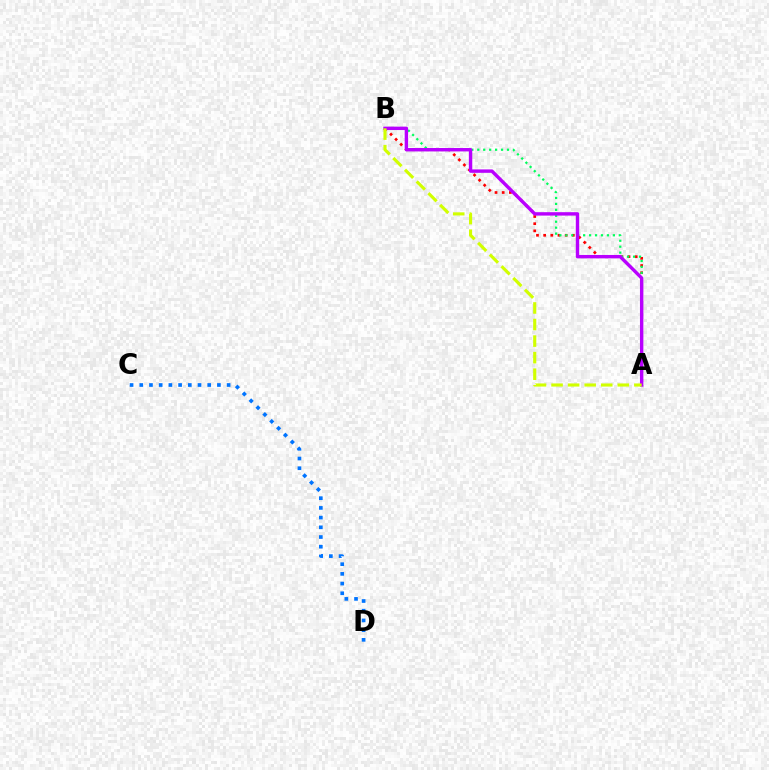{('C', 'D'): [{'color': '#0074ff', 'line_style': 'dotted', 'thickness': 2.64}], ('A', 'B'): [{'color': '#ff0000', 'line_style': 'dotted', 'thickness': 1.95}, {'color': '#00ff5c', 'line_style': 'dotted', 'thickness': 1.61}, {'color': '#b900ff', 'line_style': 'solid', 'thickness': 2.45}, {'color': '#d1ff00', 'line_style': 'dashed', 'thickness': 2.25}]}